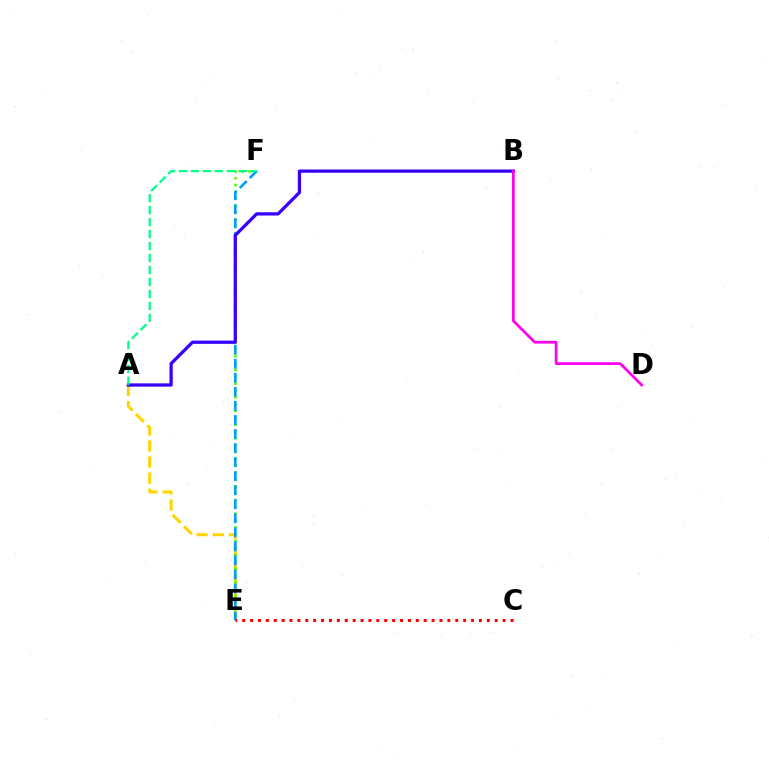{('A', 'E'): [{'color': '#ffd500', 'line_style': 'dashed', 'thickness': 2.18}], ('E', 'F'): [{'color': '#4fff00', 'line_style': 'dotted', 'thickness': 1.86}, {'color': '#009eff', 'line_style': 'dashed', 'thickness': 1.91}], ('A', 'B'): [{'color': '#3700ff', 'line_style': 'solid', 'thickness': 2.35}], ('A', 'F'): [{'color': '#00ff86', 'line_style': 'dashed', 'thickness': 1.63}], ('B', 'D'): [{'color': '#ff00ed', 'line_style': 'solid', 'thickness': 1.96}], ('C', 'E'): [{'color': '#ff0000', 'line_style': 'dotted', 'thickness': 2.14}]}